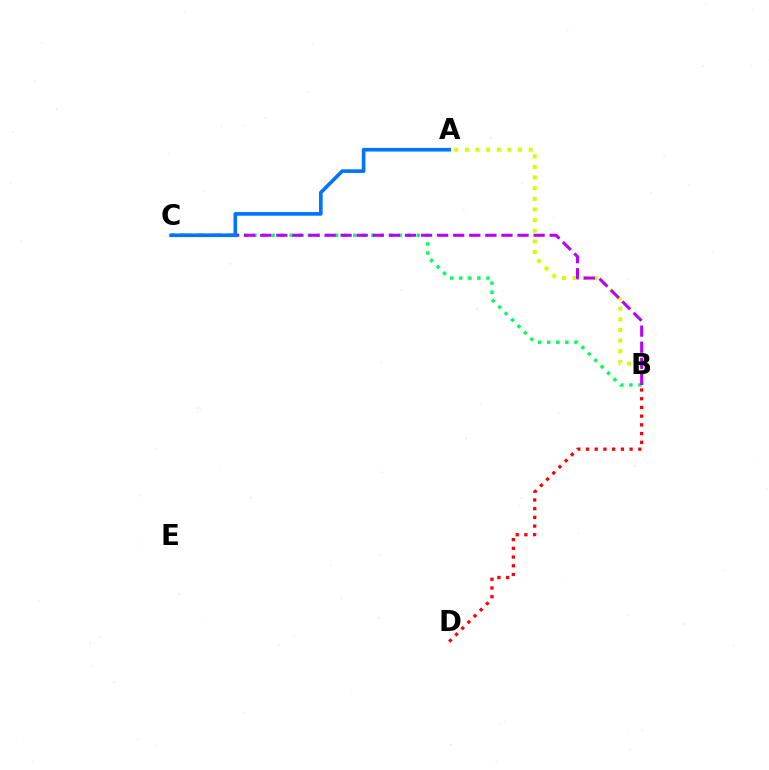{('A', 'B'): [{'color': '#d1ff00', 'line_style': 'dotted', 'thickness': 2.89}], ('B', 'C'): [{'color': '#00ff5c', 'line_style': 'dotted', 'thickness': 2.47}, {'color': '#b900ff', 'line_style': 'dashed', 'thickness': 2.18}], ('B', 'D'): [{'color': '#ff0000', 'line_style': 'dotted', 'thickness': 2.37}], ('A', 'C'): [{'color': '#0074ff', 'line_style': 'solid', 'thickness': 2.62}]}